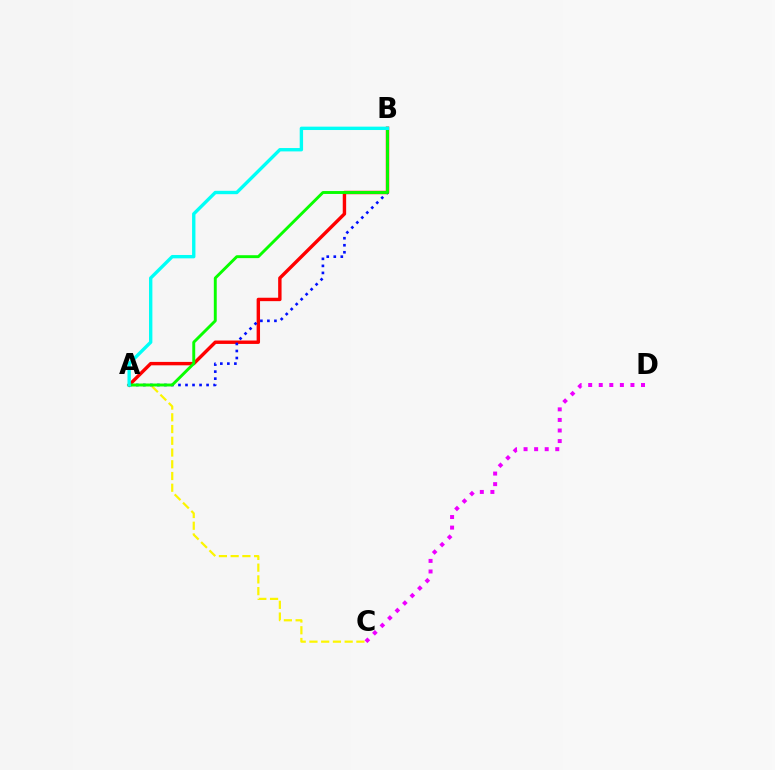{('A', 'C'): [{'color': '#fcf500', 'line_style': 'dashed', 'thickness': 1.59}], ('A', 'B'): [{'color': '#ff0000', 'line_style': 'solid', 'thickness': 2.45}, {'color': '#0010ff', 'line_style': 'dotted', 'thickness': 1.91}, {'color': '#08ff00', 'line_style': 'solid', 'thickness': 2.1}, {'color': '#00fff6', 'line_style': 'solid', 'thickness': 2.43}], ('C', 'D'): [{'color': '#ee00ff', 'line_style': 'dotted', 'thickness': 2.87}]}